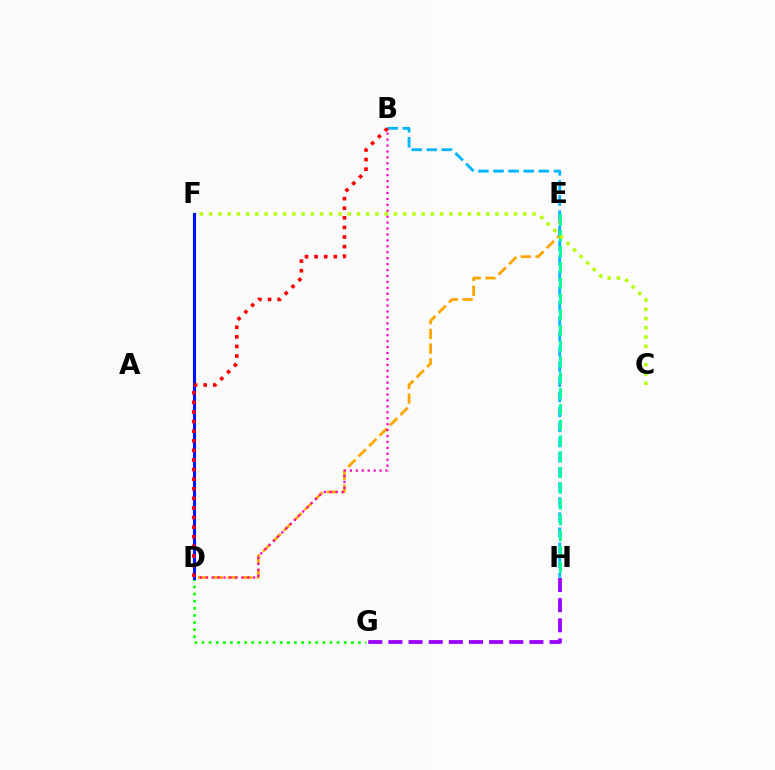{('D', 'G'): [{'color': '#08ff00', 'line_style': 'dotted', 'thickness': 1.93}], ('D', 'E'): [{'color': '#ffa500', 'line_style': 'dashed', 'thickness': 2.0}], ('B', 'H'): [{'color': '#00b5ff', 'line_style': 'dashed', 'thickness': 2.05}], ('E', 'H'): [{'color': '#00ff9d', 'line_style': 'dashed', 'thickness': 2.14}], ('G', 'H'): [{'color': '#9b00ff', 'line_style': 'dashed', 'thickness': 2.74}], ('B', 'D'): [{'color': '#ff00bd', 'line_style': 'dotted', 'thickness': 1.61}, {'color': '#ff0000', 'line_style': 'dotted', 'thickness': 2.61}], ('C', 'F'): [{'color': '#b3ff00', 'line_style': 'dotted', 'thickness': 2.51}], ('D', 'F'): [{'color': '#0010ff', 'line_style': 'solid', 'thickness': 2.22}]}